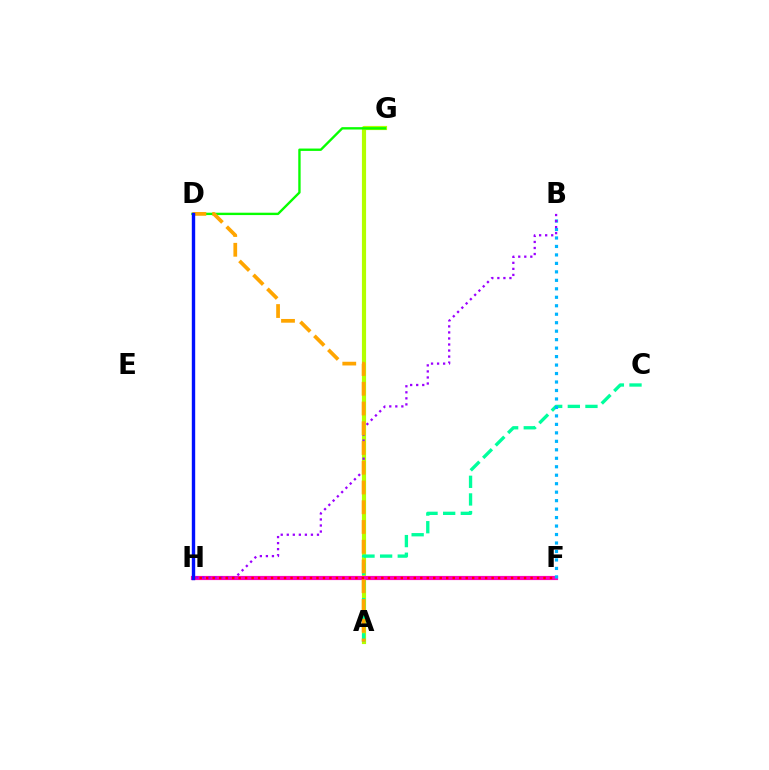{('A', 'G'): [{'color': '#b3ff00', 'line_style': 'solid', 'thickness': 3.0}], ('D', 'G'): [{'color': '#08ff00', 'line_style': 'solid', 'thickness': 1.71}], ('A', 'C'): [{'color': '#00ff9d', 'line_style': 'dashed', 'thickness': 2.4}], ('F', 'H'): [{'color': '#ff00bd', 'line_style': 'solid', 'thickness': 3.0}, {'color': '#ff0000', 'line_style': 'dotted', 'thickness': 1.76}], ('B', 'F'): [{'color': '#00b5ff', 'line_style': 'dotted', 'thickness': 2.3}], ('B', 'H'): [{'color': '#9b00ff', 'line_style': 'dotted', 'thickness': 1.64}], ('A', 'D'): [{'color': '#ffa500', 'line_style': 'dashed', 'thickness': 2.68}], ('D', 'H'): [{'color': '#0010ff', 'line_style': 'solid', 'thickness': 2.44}]}